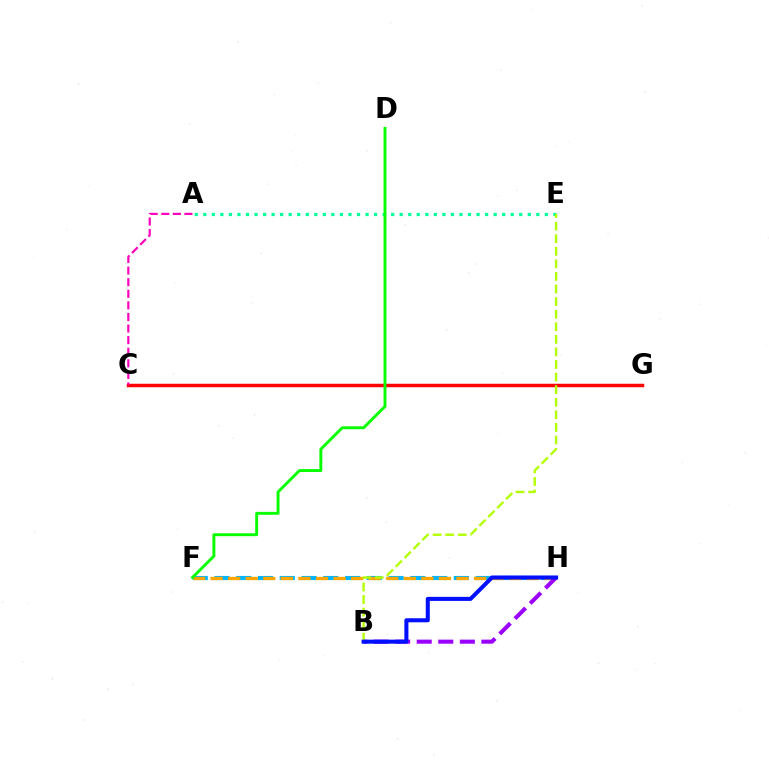{('F', 'H'): [{'color': '#00b5ff', 'line_style': 'dashed', 'thickness': 2.96}, {'color': '#ffa500', 'line_style': 'dashed', 'thickness': 2.39}], ('A', 'E'): [{'color': '#00ff9d', 'line_style': 'dotted', 'thickness': 2.32}], ('B', 'H'): [{'color': '#9b00ff', 'line_style': 'dashed', 'thickness': 2.93}, {'color': '#0010ff', 'line_style': 'solid', 'thickness': 2.91}], ('C', 'G'): [{'color': '#ff0000', 'line_style': 'solid', 'thickness': 2.52}], ('B', 'E'): [{'color': '#b3ff00', 'line_style': 'dashed', 'thickness': 1.71}], ('D', 'F'): [{'color': '#08ff00', 'line_style': 'solid', 'thickness': 2.09}], ('A', 'C'): [{'color': '#ff00bd', 'line_style': 'dashed', 'thickness': 1.57}]}